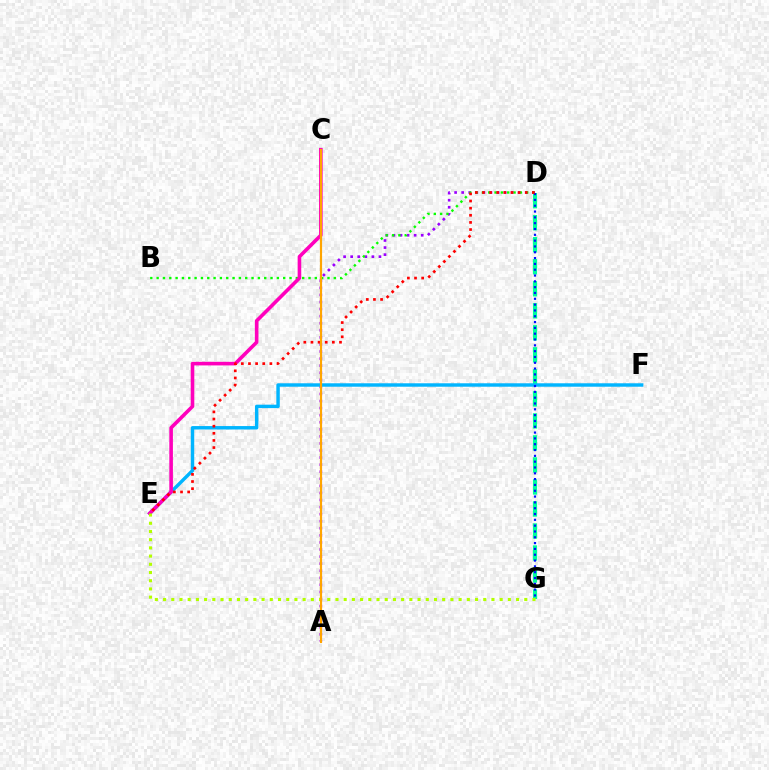{('D', 'G'): [{'color': '#00ff9d', 'line_style': 'dashed', 'thickness': 2.99}, {'color': '#0010ff', 'line_style': 'dotted', 'thickness': 1.58}], ('A', 'D'): [{'color': '#9b00ff', 'line_style': 'dotted', 'thickness': 1.92}], ('B', 'D'): [{'color': '#08ff00', 'line_style': 'dotted', 'thickness': 1.72}], ('E', 'F'): [{'color': '#00b5ff', 'line_style': 'solid', 'thickness': 2.48}], ('C', 'E'): [{'color': '#ff00bd', 'line_style': 'solid', 'thickness': 2.6}], ('E', 'G'): [{'color': '#b3ff00', 'line_style': 'dotted', 'thickness': 2.23}], ('D', 'E'): [{'color': '#ff0000', 'line_style': 'dotted', 'thickness': 1.94}], ('A', 'C'): [{'color': '#ffa500', 'line_style': 'solid', 'thickness': 1.56}]}